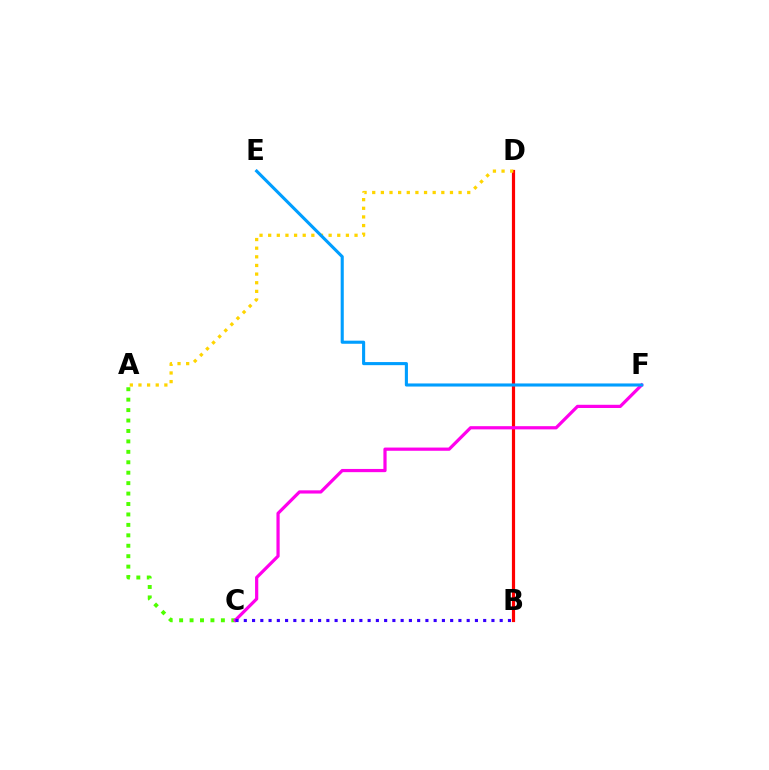{('B', 'D'): [{'color': '#00ff86', 'line_style': 'solid', 'thickness': 2.05}, {'color': '#ff0000', 'line_style': 'solid', 'thickness': 2.29}], ('A', 'C'): [{'color': '#4fff00', 'line_style': 'dotted', 'thickness': 2.84}], ('C', 'F'): [{'color': '#ff00ed', 'line_style': 'solid', 'thickness': 2.31}], ('A', 'D'): [{'color': '#ffd500', 'line_style': 'dotted', 'thickness': 2.35}], ('E', 'F'): [{'color': '#009eff', 'line_style': 'solid', 'thickness': 2.23}], ('B', 'C'): [{'color': '#3700ff', 'line_style': 'dotted', 'thickness': 2.24}]}